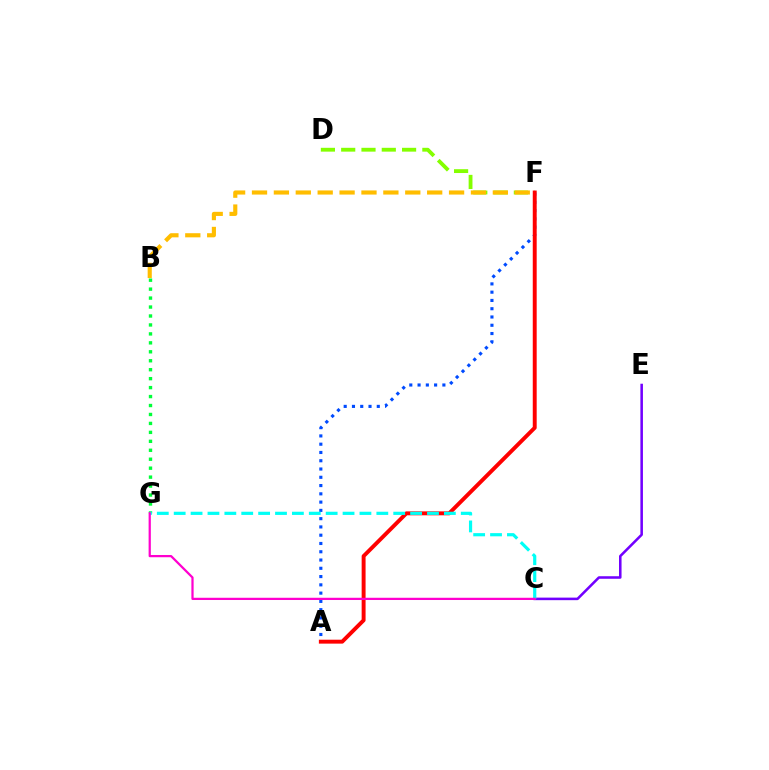{('A', 'F'): [{'color': '#004bff', 'line_style': 'dotted', 'thickness': 2.25}, {'color': '#ff0000', 'line_style': 'solid', 'thickness': 2.83}], ('C', 'E'): [{'color': '#7200ff', 'line_style': 'solid', 'thickness': 1.84}], ('B', 'G'): [{'color': '#00ff39', 'line_style': 'dotted', 'thickness': 2.43}], ('D', 'F'): [{'color': '#84ff00', 'line_style': 'dashed', 'thickness': 2.76}], ('B', 'F'): [{'color': '#ffbd00', 'line_style': 'dashed', 'thickness': 2.97}], ('C', 'G'): [{'color': '#00fff6', 'line_style': 'dashed', 'thickness': 2.29}, {'color': '#ff00cf', 'line_style': 'solid', 'thickness': 1.61}]}